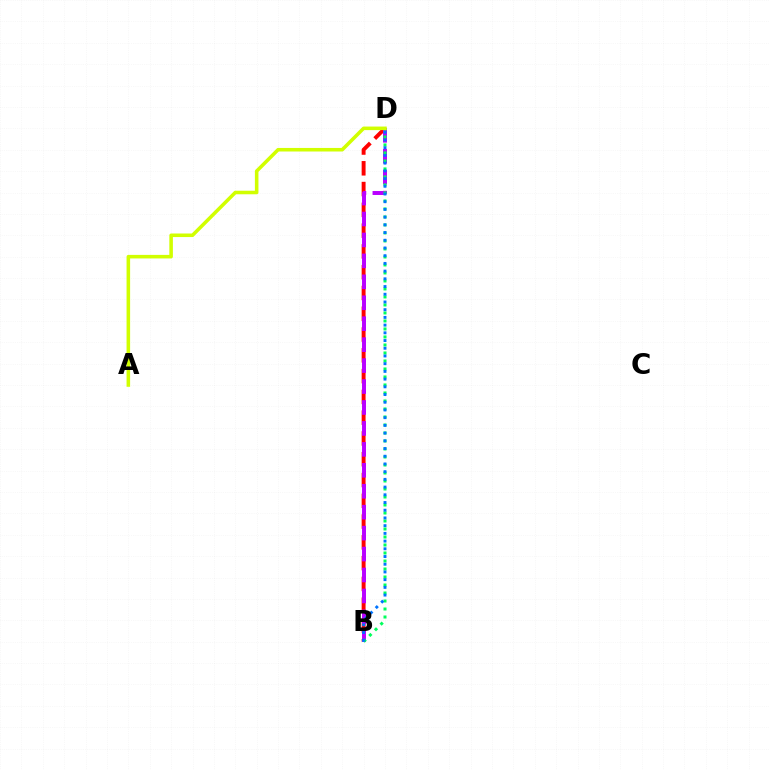{('B', 'D'): [{'color': '#ff0000', 'line_style': 'dashed', 'thickness': 2.82}, {'color': '#b900ff', 'line_style': 'dashed', 'thickness': 2.84}, {'color': '#00ff5c', 'line_style': 'dotted', 'thickness': 2.17}, {'color': '#0074ff', 'line_style': 'dotted', 'thickness': 2.1}], ('A', 'D'): [{'color': '#d1ff00', 'line_style': 'solid', 'thickness': 2.56}]}